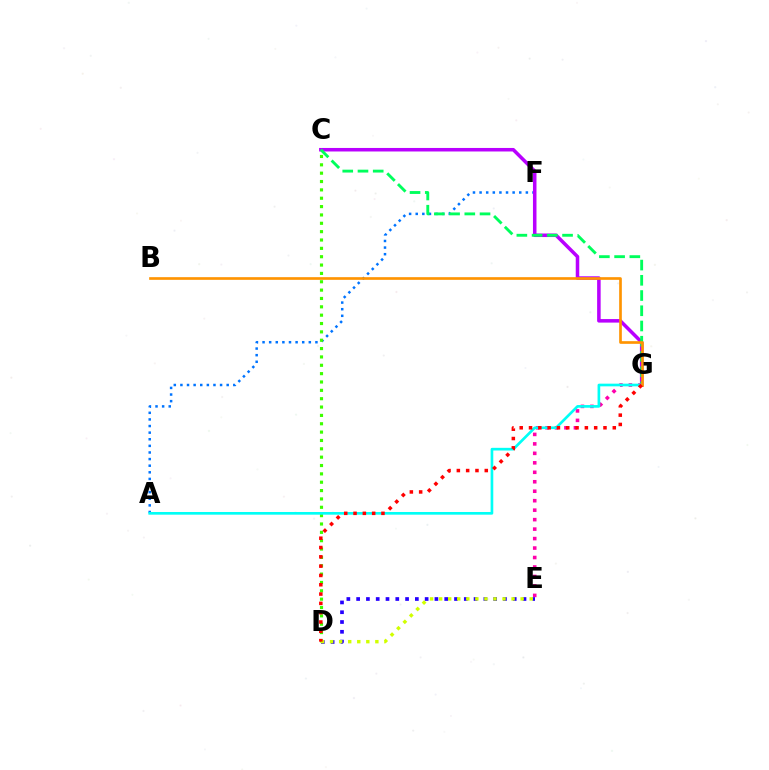{('A', 'F'): [{'color': '#0074ff', 'line_style': 'dotted', 'thickness': 1.8}], ('C', 'G'): [{'color': '#b900ff', 'line_style': 'solid', 'thickness': 2.54}, {'color': '#00ff5c', 'line_style': 'dashed', 'thickness': 2.07}], ('C', 'D'): [{'color': '#3dff00', 'line_style': 'dotted', 'thickness': 2.27}], ('E', 'G'): [{'color': '#ff00ac', 'line_style': 'dotted', 'thickness': 2.57}], ('A', 'G'): [{'color': '#00fff6', 'line_style': 'solid', 'thickness': 1.92}], ('D', 'E'): [{'color': '#2500ff', 'line_style': 'dotted', 'thickness': 2.66}, {'color': '#d1ff00', 'line_style': 'dotted', 'thickness': 2.46}], ('B', 'G'): [{'color': '#ff9400', 'line_style': 'solid', 'thickness': 1.92}], ('D', 'G'): [{'color': '#ff0000', 'line_style': 'dotted', 'thickness': 2.53}]}